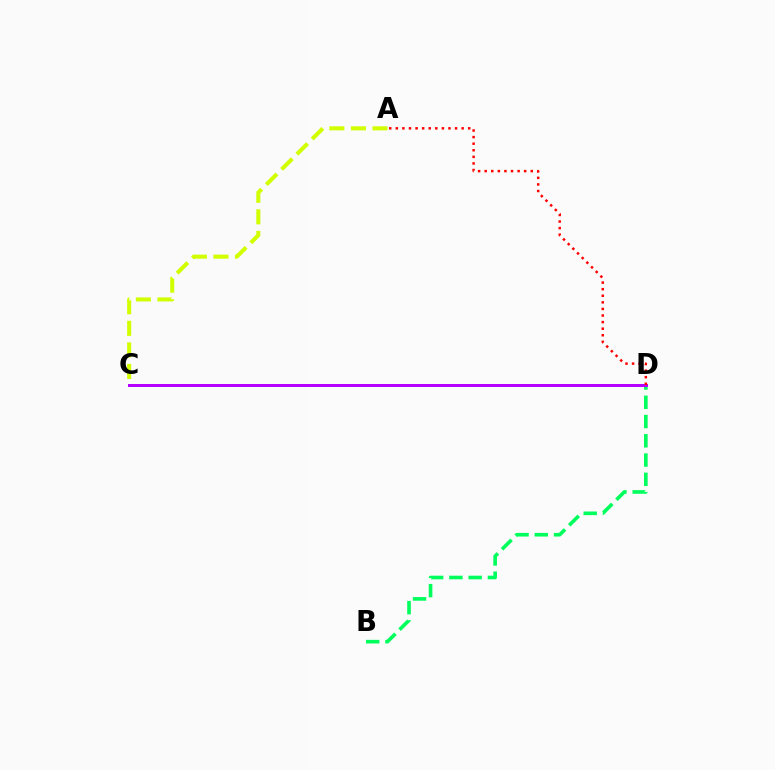{('C', 'D'): [{'color': '#0074ff', 'line_style': 'solid', 'thickness': 2.09}, {'color': '#b900ff', 'line_style': 'solid', 'thickness': 2.14}], ('B', 'D'): [{'color': '#00ff5c', 'line_style': 'dashed', 'thickness': 2.62}], ('A', 'D'): [{'color': '#ff0000', 'line_style': 'dotted', 'thickness': 1.79}], ('A', 'C'): [{'color': '#d1ff00', 'line_style': 'dashed', 'thickness': 2.93}]}